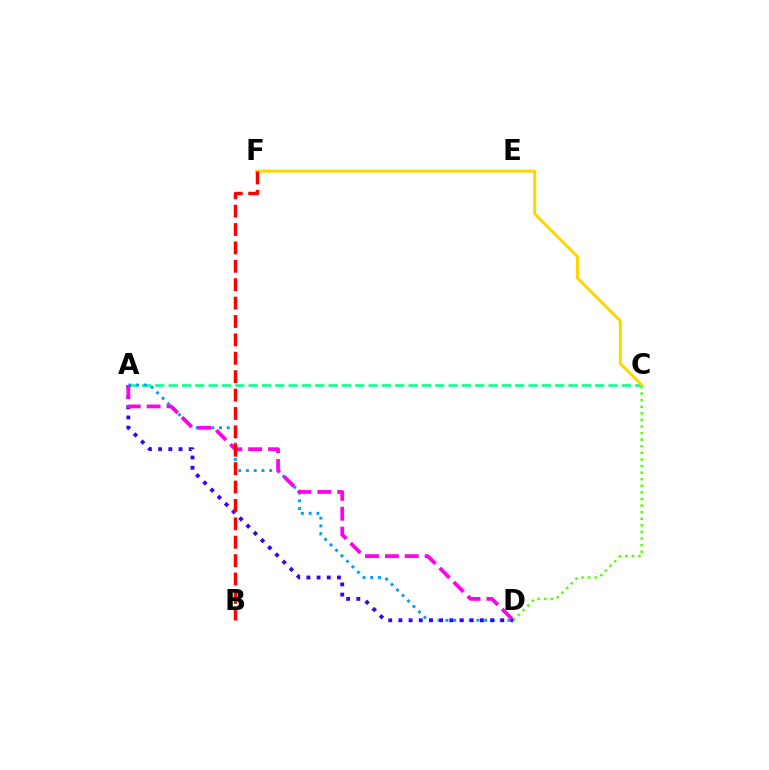{('C', 'D'): [{'color': '#4fff00', 'line_style': 'dotted', 'thickness': 1.79}], ('A', 'C'): [{'color': '#00ff86', 'line_style': 'dashed', 'thickness': 1.81}], ('C', 'F'): [{'color': '#ffd500', 'line_style': 'solid', 'thickness': 2.13}], ('A', 'D'): [{'color': '#009eff', 'line_style': 'dotted', 'thickness': 2.1}, {'color': '#3700ff', 'line_style': 'dotted', 'thickness': 2.77}, {'color': '#ff00ed', 'line_style': 'dashed', 'thickness': 2.7}], ('B', 'F'): [{'color': '#ff0000', 'line_style': 'dashed', 'thickness': 2.5}]}